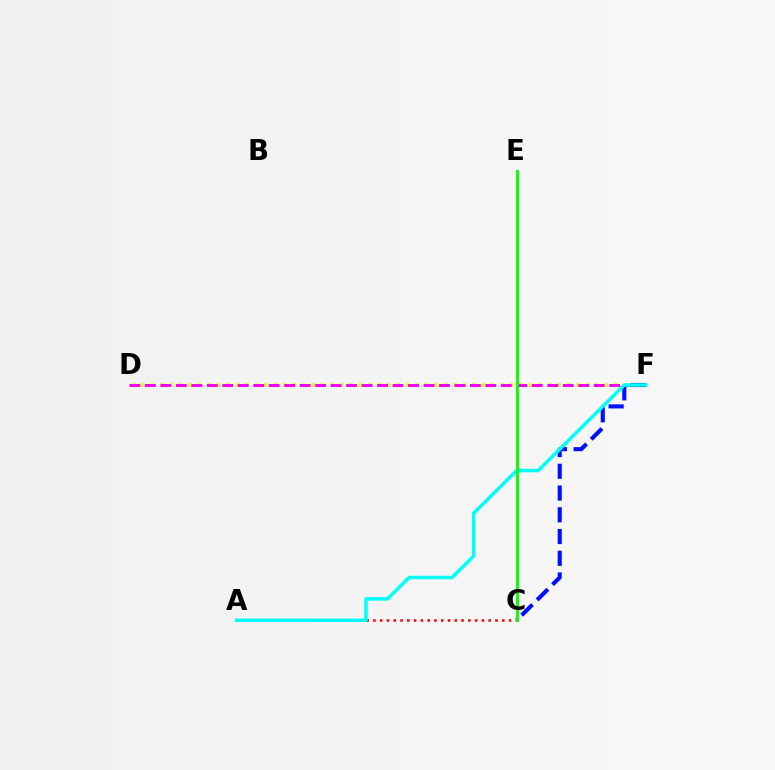{('D', 'F'): [{'color': '#fcf500', 'line_style': 'dotted', 'thickness': 2.57}, {'color': '#ee00ff', 'line_style': 'dashed', 'thickness': 2.1}], ('A', 'C'): [{'color': '#ff0000', 'line_style': 'dotted', 'thickness': 1.84}], ('C', 'F'): [{'color': '#0010ff', 'line_style': 'dashed', 'thickness': 2.95}], ('A', 'F'): [{'color': '#00fff6', 'line_style': 'solid', 'thickness': 2.51}], ('C', 'E'): [{'color': '#08ff00', 'line_style': 'solid', 'thickness': 2.11}]}